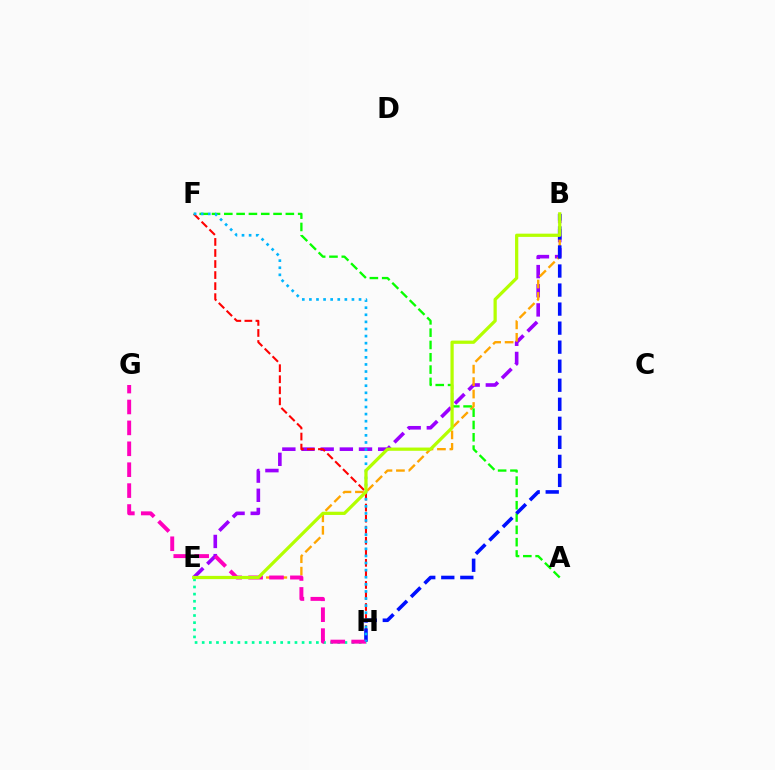{('B', 'E'): [{'color': '#9b00ff', 'line_style': 'dashed', 'thickness': 2.6}, {'color': '#ffa500', 'line_style': 'dashed', 'thickness': 1.69}, {'color': '#b3ff00', 'line_style': 'solid', 'thickness': 2.33}], ('F', 'H'): [{'color': '#ff0000', 'line_style': 'dashed', 'thickness': 1.5}, {'color': '#00b5ff', 'line_style': 'dotted', 'thickness': 1.93}], ('E', 'H'): [{'color': '#00ff9d', 'line_style': 'dotted', 'thickness': 1.94}], ('A', 'F'): [{'color': '#08ff00', 'line_style': 'dashed', 'thickness': 1.67}], ('B', 'H'): [{'color': '#0010ff', 'line_style': 'dashed', 'thickness': 2.59}], ('G', 'H'): [{'color': '#ff00bd', 'line_style': 'dashed', 'thickness': 2.84}]}